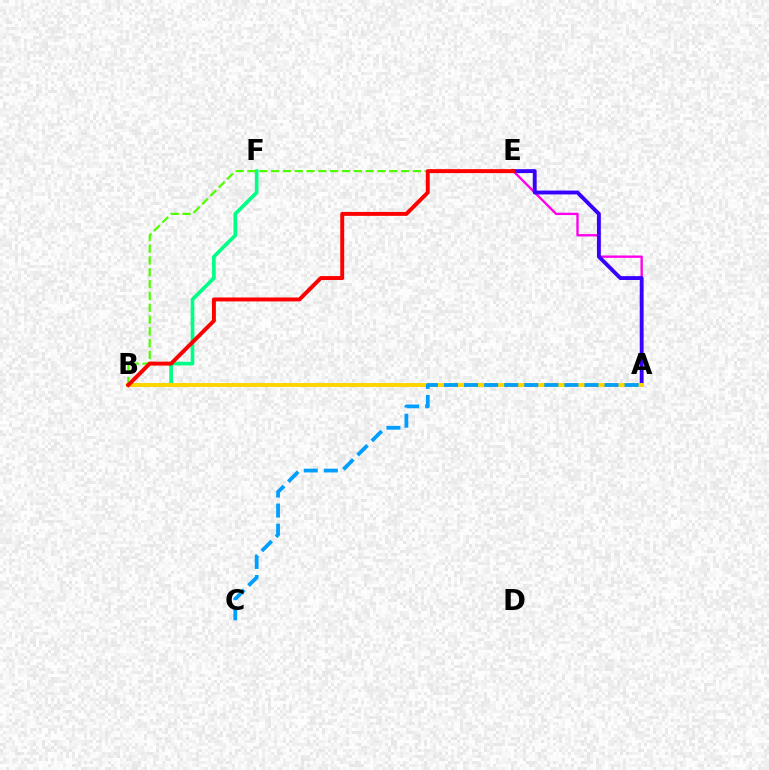{('A', 'E'): [{'color': '#ff00ed', 'line_style': 'solid', 'thickness': 1.7}, {'color': '#3700ff', 'line_style': 'solid', 'thickness': 2.79}], ('B', 'F'): [{'color': '#00ff86', 'line_style': 'solid', 'thickness': 2.64}], ('A', 'B'): [{'color': '#ffd500', 'line_style': 'solid', 'thickness': 2.84}], ('B', 'E'): [{'color': '#4fff00', 'line_style': 'dashed', 'thickness': 1.6}, {'color': '#ff0000', 'line_style': 'solid', 'thickness': 2.84}], ('A', 'C'): [{'color': '#009eff', 'line_style': 'dashed', 'thickness': 2.73}]}